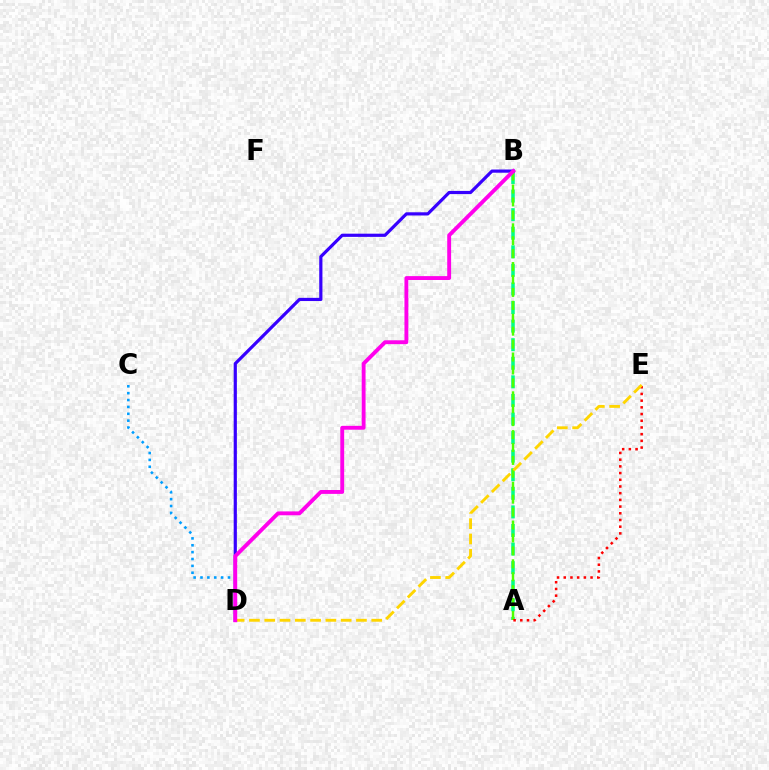{('A', 'B'): [{'color': '#00ff86', 'line_style': 'dashed', 'thickness': 2.52}, {'color': '#4fff00', 'line_style': 'dashed', 'thickness': 1.76}], ('A', 'E'): [{'color': '#ff0000', 'line_style': 'dotted', 'thickness': 1.82}], ('D', 'E'): [{'color': '#ffd500', 'line_style': 'dashed', 'thickness': 2.08}], ('C', 'D'): [{'color': '#009eff', 'line_style': 'dotted', 'thickness': 1.87}], ('B', 'D'): [{'color': '#3700ff', 'line_style': 'solid', 'thickness': 2.3}, {'color': '#ff00ed', 'line_style': 'solid', 'thickness': 2.79}]}